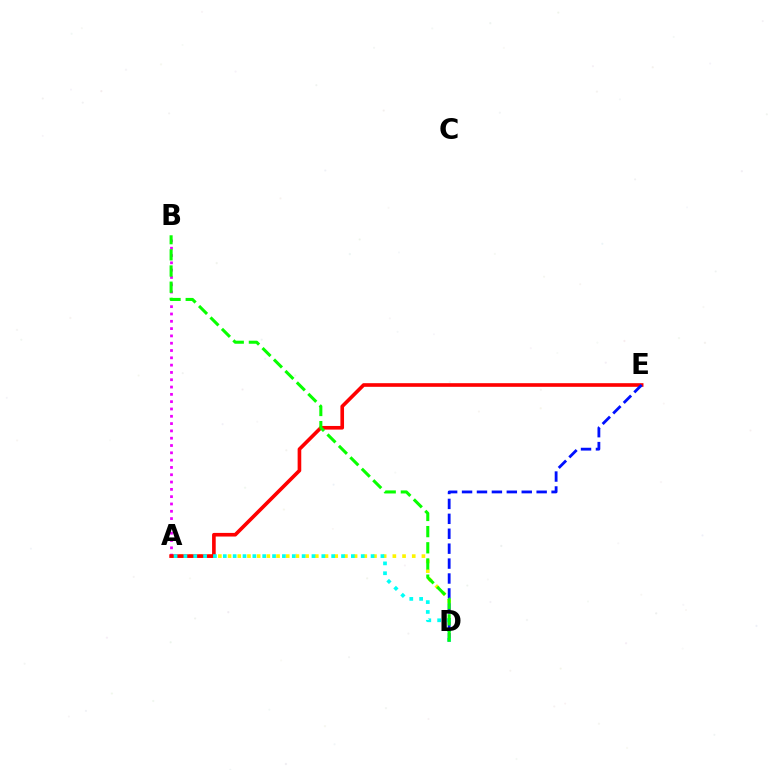{('A', 'D'): [{'color': '#fcf500', 'line_style': 'dotted', 'thickness': 2.63}, {'color': '#00fff6', 'line_style': 'dotted', 'thickness': 2.68}], ('A', 'B'): [{'color': '#ee00ff', 'line_style': 'dotted', 'thickness': 1.99}], ('A', 'E'): [{'color': '#ff0000', 'line_style': 'solid', 'thickness': 2.62}], ('D', 'E'): [{'color': '#0010ff', 'line_style': 'dashed', 'thickness': 2.03}], ('B', 'D'): [{'color': '#08ff00', 'line_style': 'dashed', 'thickness': 2.2}]}